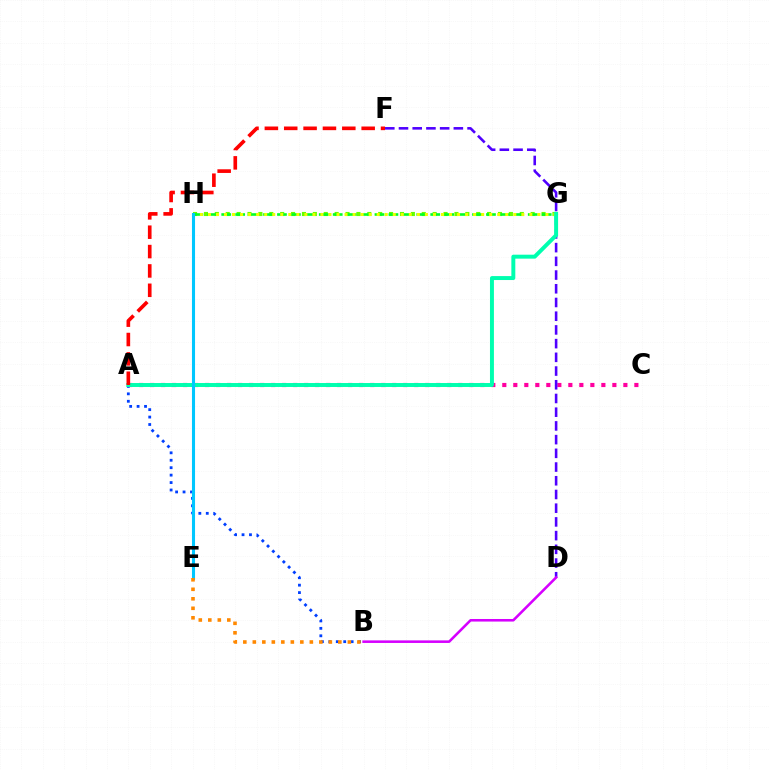{('A', 'C'): [{'color': '#ff00a0', 'line_style': 'dotted', 'thickness': 2.99}], ('G', 'H'): [{'color': '#66ff00', 'line_style': 'dotted', 'thickness': 2.96}, {'color': '#00ff27', 'line_style': 'dashed', 'thickness': 1.89}, {'color': '#eeff00', 'line_style': 'dotted', 'thickness': 2.18}], ('A', 'B'): [{'color': '#003fff', 'line_style': 'dotted', 'thickness': 2.02}], ('D', 'F'): [{'color': '#4f00ff', 'line_style': 'dashed', 'thickness': 1.86}], ('A', 'G'): [{'color': '#00ffaf', 'line_style': 'solid', 'thickness': 2.85}], ('E', 'H'): [{'color': '#00c7ff', 'line_style': 'solid', 'thickness': 2.21}], ('B', 'E'): [{'color': '#ff8800', 'line_style': 'dotted', 'thickness': 2.58}], ('B', 'D'): [{'color': '#d600ff', 'line_style': 'solid', 'thickness': 1.85}], ('A', 'F'): [{'color': '#ff0000', 'line_style': 'dashed', 'thickness': 2.63}]}